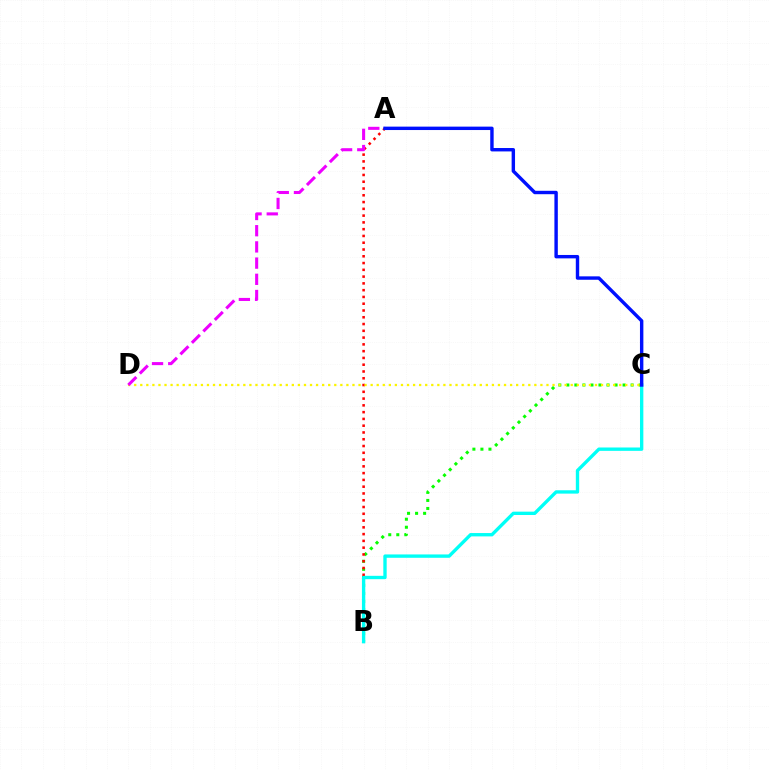{('B', 'C'): [{'color': '#08ff00', 'line_style': 'dotted', 'thickness': 2.18}, {'color': '#00fff6', 'line_style': 'solid', 'thickness': 2.41}], ('A', 'B'): [{'color': '#ff0000', 'line_style': 'dotted', 'thickness': 1.84}], ('C', 'D'): [{'color': '#fcf500', 'line_style': 'dotted', 'thickness': 1.65}], ('A', 'D'): [{'color': '#ee00ff', 'line_style': 'dashed', 'thickness': 2.2}], ('A', 'C'): [{'color': '#0010ff', 'line_style': 'solid', 'thickness': 2.45}]}